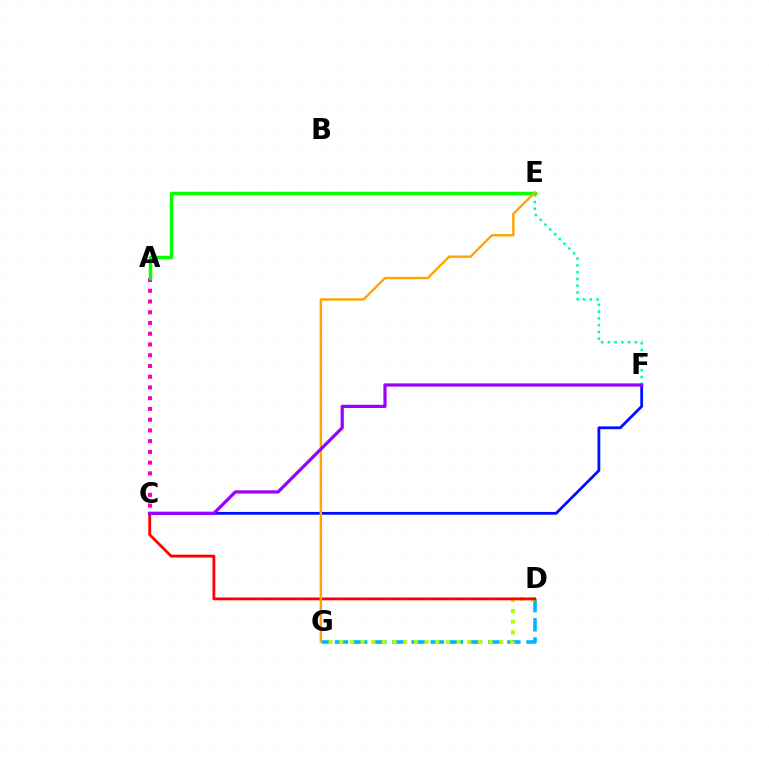{('A', 'C'): [{'color': '#ff00bd', 'line_style': 'dotted', 'thickness': 2.92}], ('D', 'G'): [{'color': '#00b5ff', 'line_style': 'dashed', 'thickness': 2.6}, {'color': '#b3ff00', 'line_style': 'dotted', 'thickness': 2.9}], ('A', 'E'): [{'color': '#08ff00', 'line_style': 'solid', 'thickness': 2.5}], ('C', 'F'): [{'color': '#0010ff', 'line_style': 'solid', 'thickness': 2.0}, {'color': '#9b00ff', 'line_style': 'solid', 'thickness': 2.31}], ('E', 'F'): [{'color': '#00ff9d', 'line_style': 'dotted', 'thickness': 1.84}], ('C', 'D'): [{'color': '#ff0000', 'line_style': 'solid', 'thickness': 2.05}], ('E', 'G'): [{'color': '#ffa500', 'line_style': 'solid', 'thickness': 1.73}]}